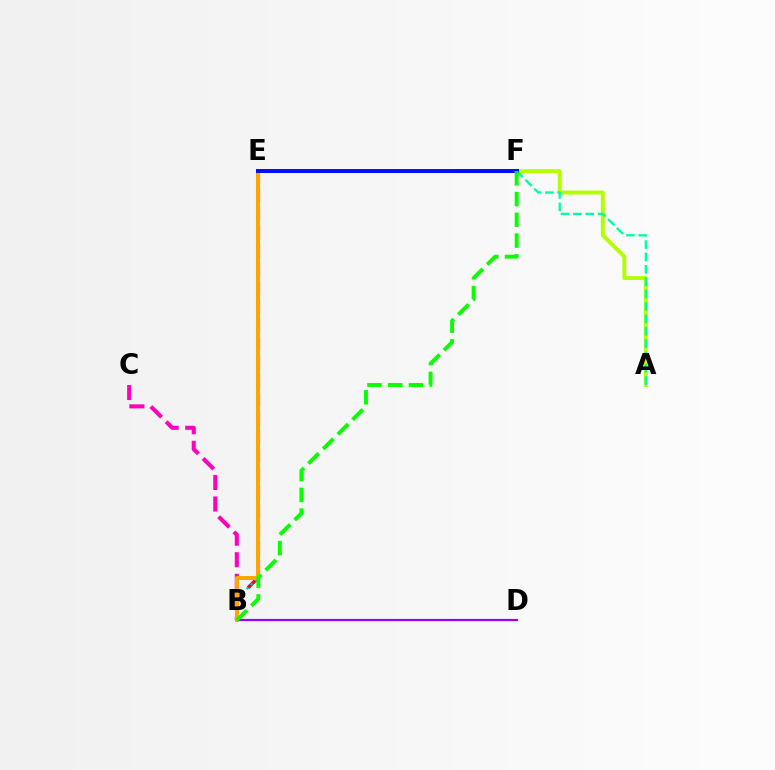{('A', 'F'): [{'color': '#b3ff00', 'line_style': 'solid', 'thickness': 2.83}, {'color': '#00ff9d', 'line_style': 'dashed', 'thickness': 1.68}], ('B', 'C'): [{'color': '#ff00bd', 'line_style': 'dashed', 'thickness': 2.93}], ('B', 'E'): [{'color': '#ff0000', 'line_style': 'dashed', 'thickness': 2.52}, {'color': '#00b5ff', 'line_style': 'dotted', 'thickness': 1.6}, {'color': '#ffa500', 'line_style': 'solid', 'thickness': 2.88}], ('B', 'D'): [{'color': '#9b00ff', 'line_style': 'solid', 'thickness': 1.57}], ('E', 'F'): [{'color': '#0010ff', 'line_style': 'solid', 'thickness': 2.87}], ('B', 'F'): [{'color': '#08ff00', 'line_style': 'dashed', 'thickness': 2.82}]}